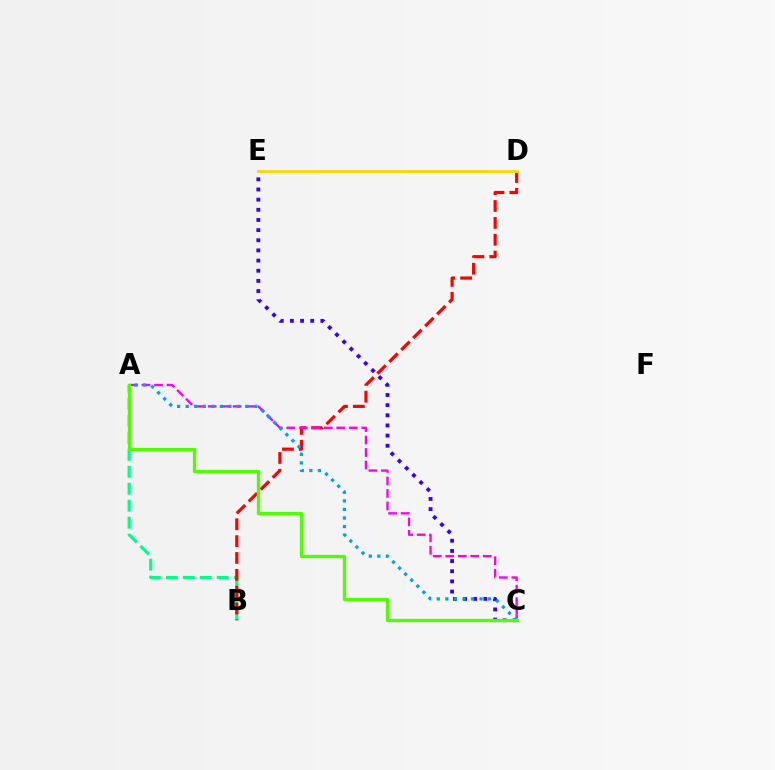{('A', 'B'): [{'color': '#00ff86', 'line_style': 'dashed', 'thickness': 2.31}], ('B', 'D'): [{'color': '#ff0000', 'line_style': 'dashed', 'thickness': 2.29}], ('C', 'E'): [{'color': '#3700ff', 'line_style': 'dotted', 'thickness': 2.76}], ('A', 'C'): [{'color': '#ff00ed', 'line_style': 'dashed', 'thickness': 1.7}, {'color': '#009eff', 'line_style': 'dotted', 'thickness': 2.33}, {'color': '#4fff00', 'line_style': 'solid', 'thickness': 2.36}], ('D', 'E'): [{'color': '#ffd500', 'line_style': 'solid', 'thickness': 2.01}]}